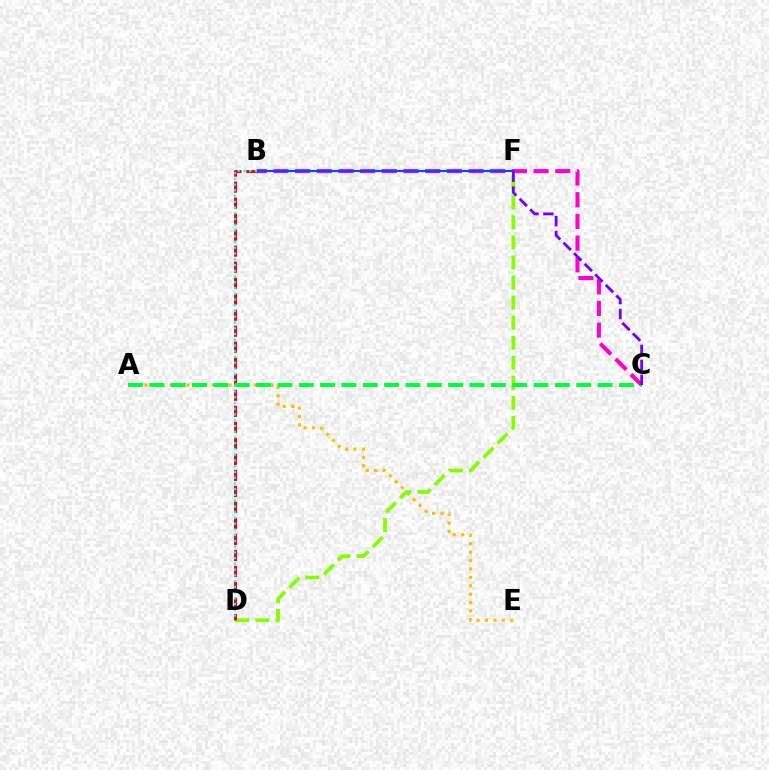{('A', 'E'): [{'color': '#ffbd00', 'line_style': 'dotted', 'thickness': 2.29}], ('B', 'C'): [{'color': '#ff00cf', 'line_style': 'dashed', 'thickness': 2.95}], ('D', 'F'): [{'color': '#84ff00', 'line_style': 'dashed', 'thickness': 2.72}], ('B', 'D'): [{'color': '#ff0000', 'line_style': 'dashed', 'thickness': 2.18}, {'color': '#00fff6', 'line_style': 'dotted', 'thickness': 1.56}], ('B', 'F'): [{'color': '#004bff', 'line_style': 'solid', 'thickness': 1.55}], ('A', 'C'): [{'color': '#00ff39', 'line_style': 'dashed', 'thickness': 2.9}], ('C', 'F'): [{'color': '#7200ff', 'line_style': 'dashed', 'thickness': 2.03}]}